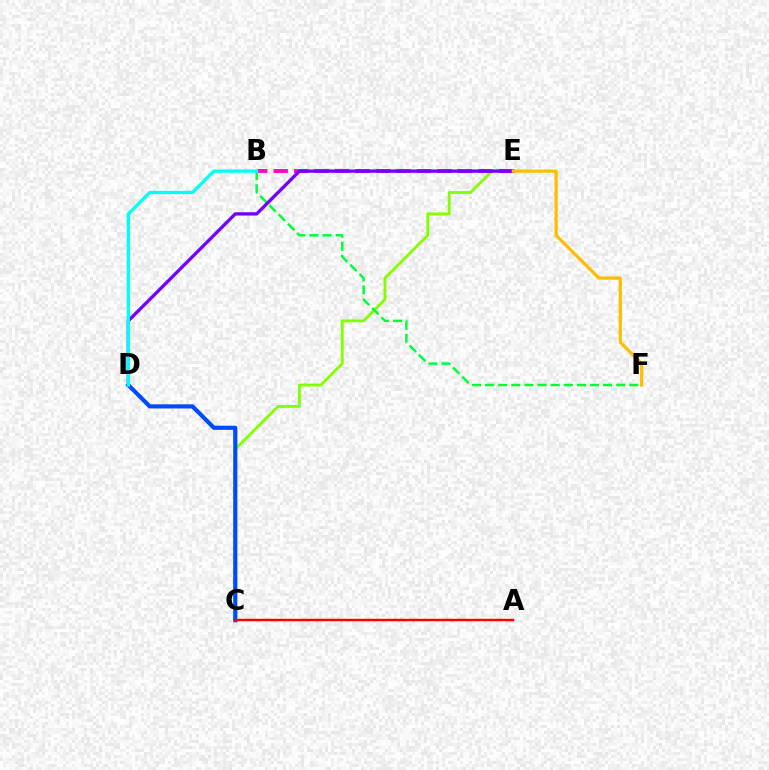{('C', 'E'): [{'color': '#84ff00', 'line_style': 'solid', 'thickness': 2.07}], ('C', 'D'): [{'color': '#004bff', 'line_style': 'solid', 'thickness': 2.99}], ('B', 'E'): [{'color': '#ff00cf', 'line_style': 'dashed', 'thickness': 2.78}], ('B', 'F'): [{'color': '#00ff39', 'line_style': 'dashed', 'thickness': 1.78}], ('D', 'E'): [{'color': '#7200ff', 'line_style': 'solid', 'thickness': 2.38}], ('E', 'F'): [{'color': '#ffbd00', 'line_style': 'solid', 'thickness': 2.31}], ('A', 'C'): [{'color': '#ff0000', 'line_style': 'solid', 'thickness': 1.78}], ('B', 'D'): [{'color': '#00fff6', 'line_style': 'solid', 'thickness': 2.37}]}